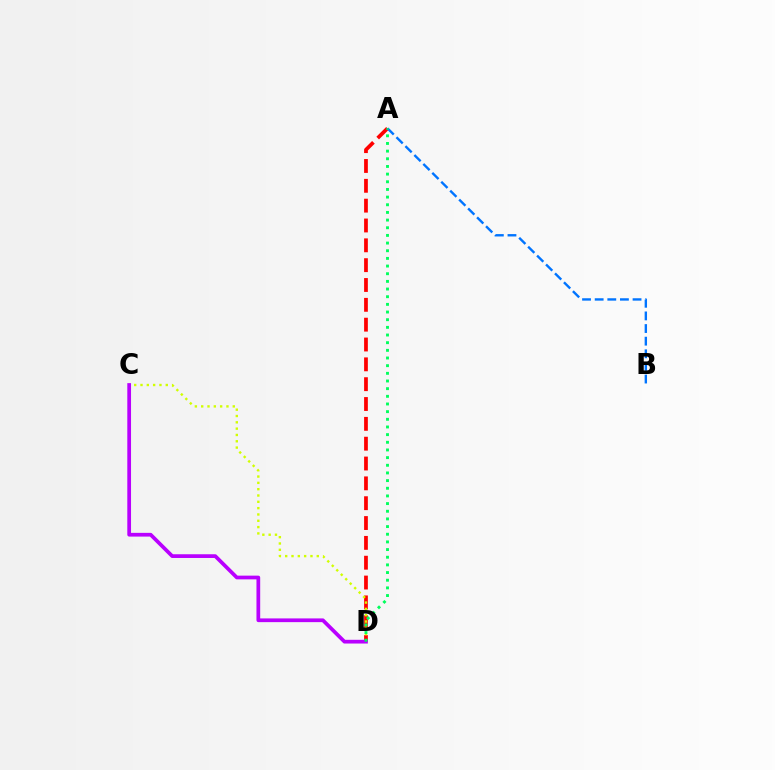{('A', 'D'): [{'color': '#ff0000', 'line_style': 'dashed', 'thickness': 2.69}, {'color': '#00ff5c', 'line_style': 'dotted', 'thickness': 2.08}], ('C', 'D'): [{'color': '#d1ff00', 'line_style': 'dotted', 'thickness': 1.72}, {'color': '#b900ff', 'line_style': 'solid', 'thickness': 2.68}], ('A', 'B'): [{'color': '#0074ff', 'line_style': 'dashed', 'thickness': 1.72}]}